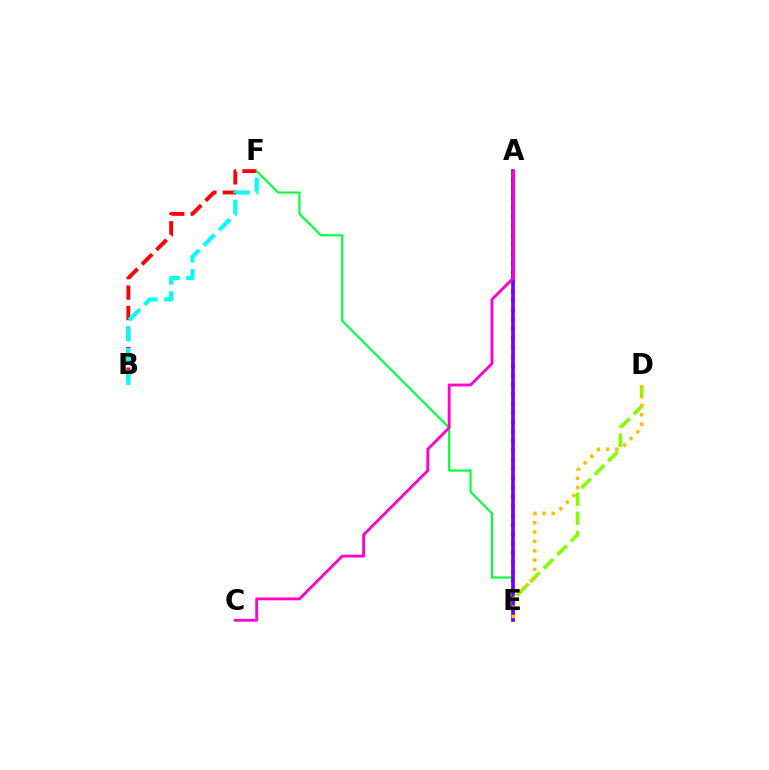{('A', 'E'): [{'color': '#004bff', 'line_style': 'dotted', 'thickness': 2.54}, {'color': '#7200ff', 'line_style': 'solid', 'thickness': 2.64}], ('D', 'E'): [{'color': '#84ff00', 'line_style': 'dashed', 'thickness': 2.6}, {'color': '#ffbd00', 'line_style': 'dotted', 'thickness': 2.54}], ('B', 'F'): [{'color': '#ff0000', 'line_style': 'dashed', 'thickness': 2.79}, {'color': '#00fff6', 'line_style': 'dashed', 'thickness': 2.96}], ('E', 'F'): [{'color': '#00ff39', 'line_style': 'solid', 'thickness': 1.53}], ('A', 'C'): [{'color': '#ff00cf', 'line_style': 'solid', 'thickness': 2.04}]}